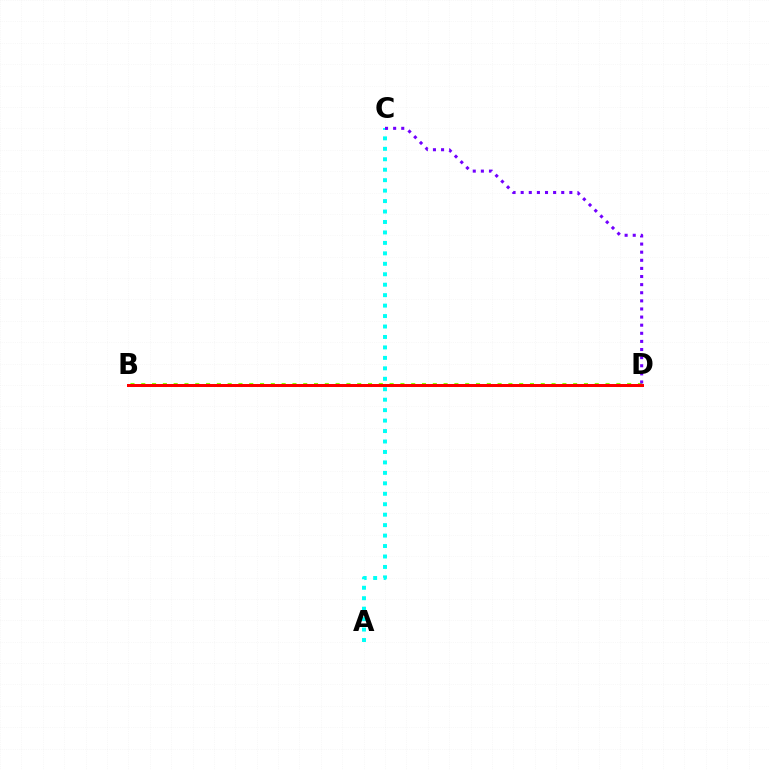{('A', 'C'): [{'color': '#00fff6', 'line_style': 'dotted', 'thickness': 2.84}], ('B', 'D'): [{'color': '#84ff00', 'line_style': 'dotted', 'thickness': 2.93}, {'color': '#ff0000', 'line_style': 'solid', 'thickness': 2.16}], ('C', 'D'): [{'color': '#7200ff', 'line_style': 'dotted', 'thickness': 2.2}]}